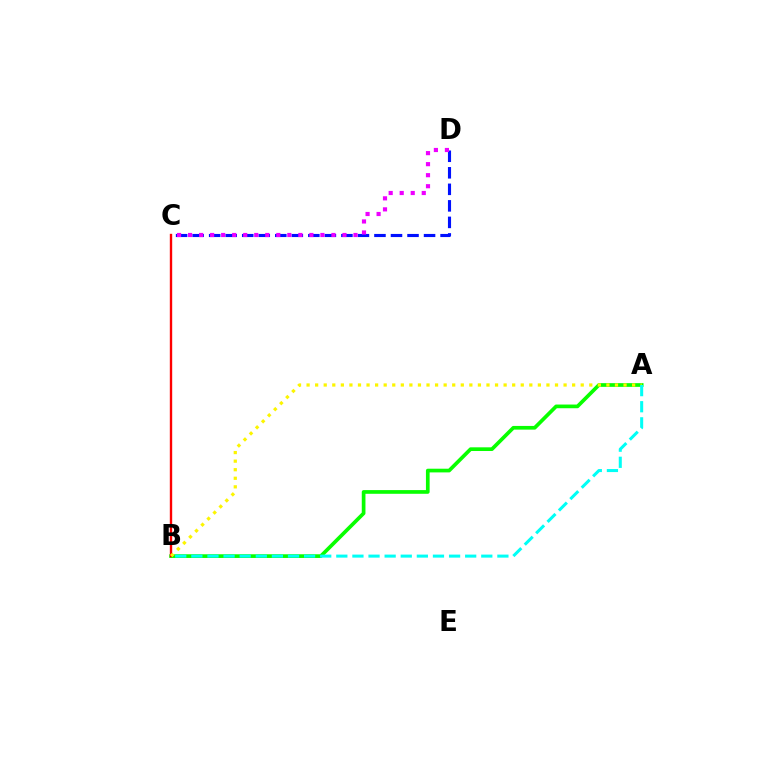{('A', 'B'): [{'color': '#08ff00', 'line_style': 'solid', 'thickness': 2.66}, {'color': '#fcf500', 'line_style': 'dotted', 'thickness': 2.33}, {'color': '#00fff6', 'line_style': 'dashed', 'thickness': 2.19}], ('B', 'C'): [{'color': '#ff0000', 'line_style': 'solid', 'thickness': 1.71}], ('C', 'D'): [{'color': '#0010ff', 'line_style': 'dashed', 'thickness': 2.25}, {'color': '#ee00ff', 'line_style': 'dotted', 'thickness': 3.0}]}